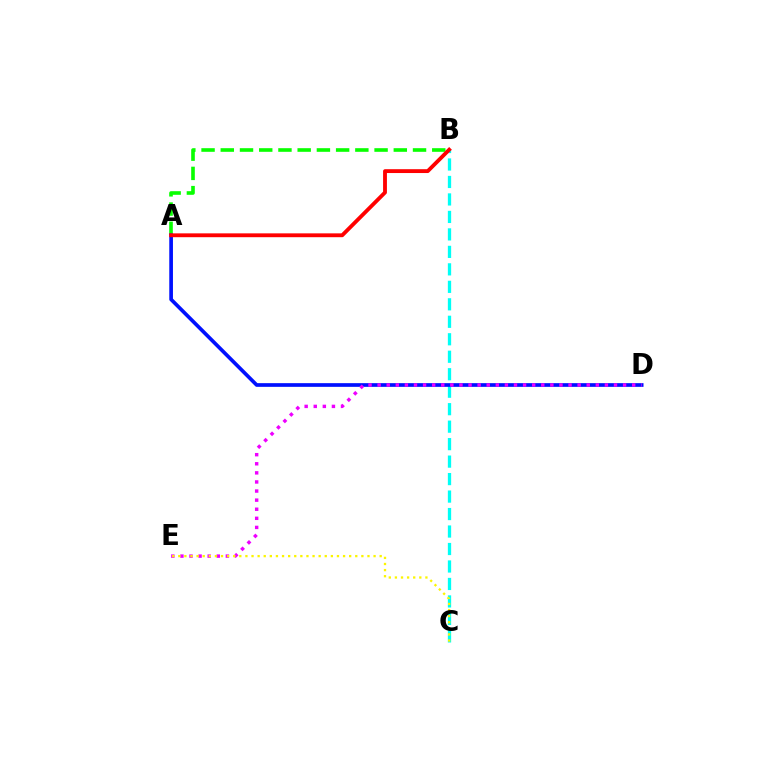{('A', 'B'): [{'color': '#08ff00', 'line_style': 'dashed', 'thickness': 2.61}, {'color': '#ff0000', 'line_style': 'solid', 'thickness': 2.77}], ('B', 'C'): [{'color': '#00fff6', 'line_style': 'dashed', 'thickness': 2.37}], ('A', 'D'): [{'color': '#0010ff', 'line_style': 'solid', 'thickness': 2.65}], ('D', 'E'): [{'color': '#ee00ff', 'line_style': 'dotted', 'thickness': 2.47}], ('C', 'E'): [{'color': '#fcf500', 'line_style': 'dotted', 'thickness': 1.66}]}